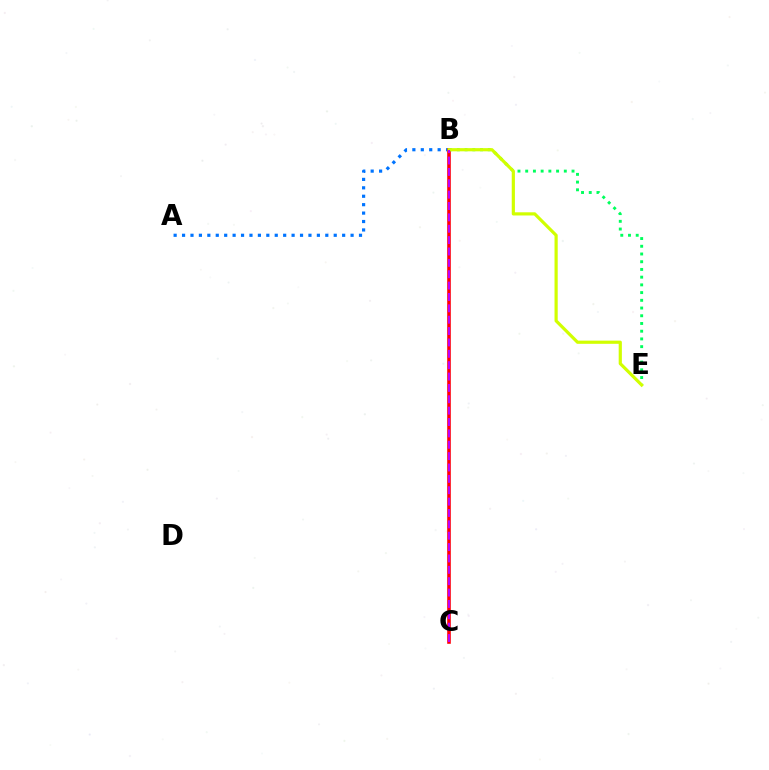{('A', 'B'): [{'color': '#0074ff', 'line_style': 'dotted', 'thickness': 2.29}], ('B', 'C'): [{'color': '#ff0000', 'line_style': 'solid', 'thickness': 2.59}, {'color': '#b900ff', 'line_style': 'dashed', 'thickness': 1.54}], ('B', 'E'): [{'color': '#00ff5c', 'line_style': 'dotted', 'thickness': 2.1}, {'color': '#d1ff00', 'line_style': 'solid', 'thickness': 2.29}]}